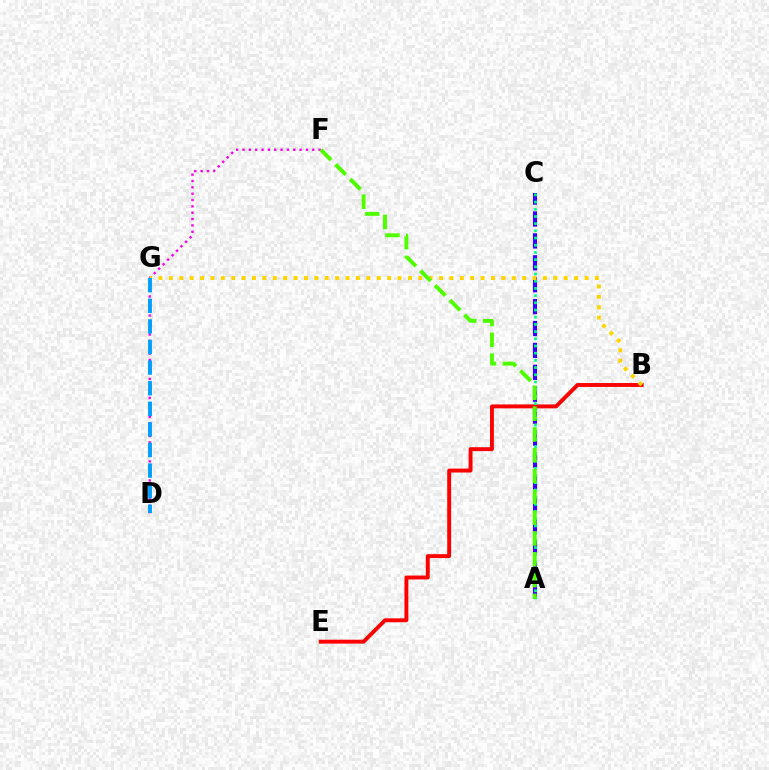{('D', 'F'): [{'color': '#ff00ed', 'line_style': 'dotted', 'thickness': 1.72}], ('A', 'C'): [{'color': '#3700ff', 'line_style': 'dashed', 'thickness': 2.98}, {'color': '#00ff86', 'line_style': 'dotted', 'thickness': 1.96}], ('B', 'E'): [{'color': '#ff0000', 'line_style': 'solid', 'thickness': 2.81}], ('B', 'G'): [{'color': '#ffd500', 'line_style': 'dotted', 'thickness': 2.82}], ('A', 'F'): [{'color': '#4fff00', 'line_style': 'dashed', 'thickness': 2.83}], ('D', 'G'): [{'color': '#009eff', 'line_style': 'dashed', 'thickness': 2.8}]}